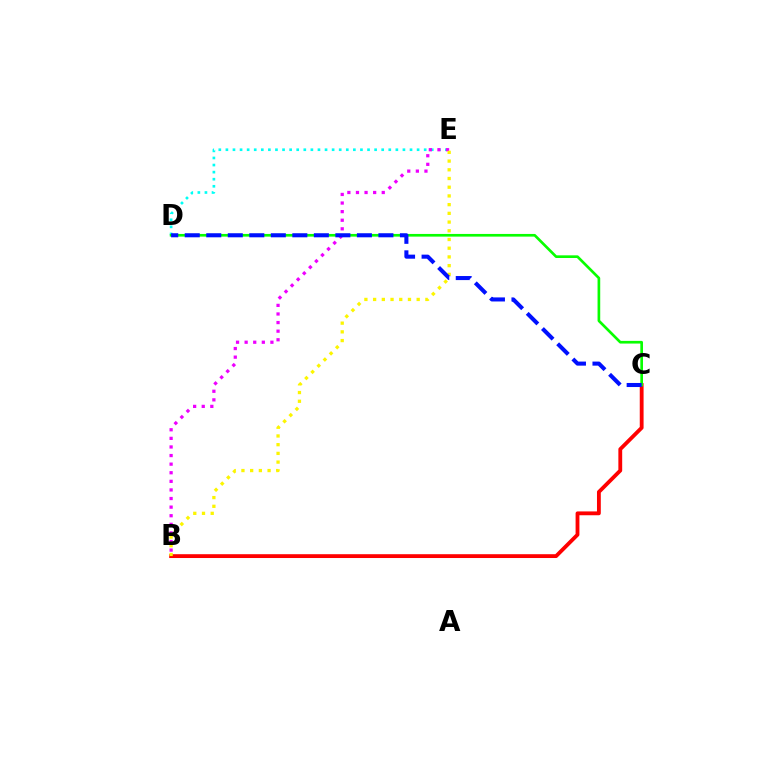{('D', 'E'): [{'color': '#00fff6', 'line_style': 'dotted', 'thickness': 1.92}], ('B', 'E'): [{'color': '#ee00ff', 'line_style': 'dotted', 'thickness': 2.34}, {'color': '#fcf500', 'line_style': 'dotted', 'thickness': 2.37}], ('B', 'C'): [{'color': '#ff0000', 'line_style': 'solid', 'thickness': 2.75}], ('C', 'D'): [{'color': '#08ff00', 'line_style': 'solid', 'thickness': 1.92}, {'color': '#0010ff', 'line_style': 'dashed', 'thickness': 2.92}]}